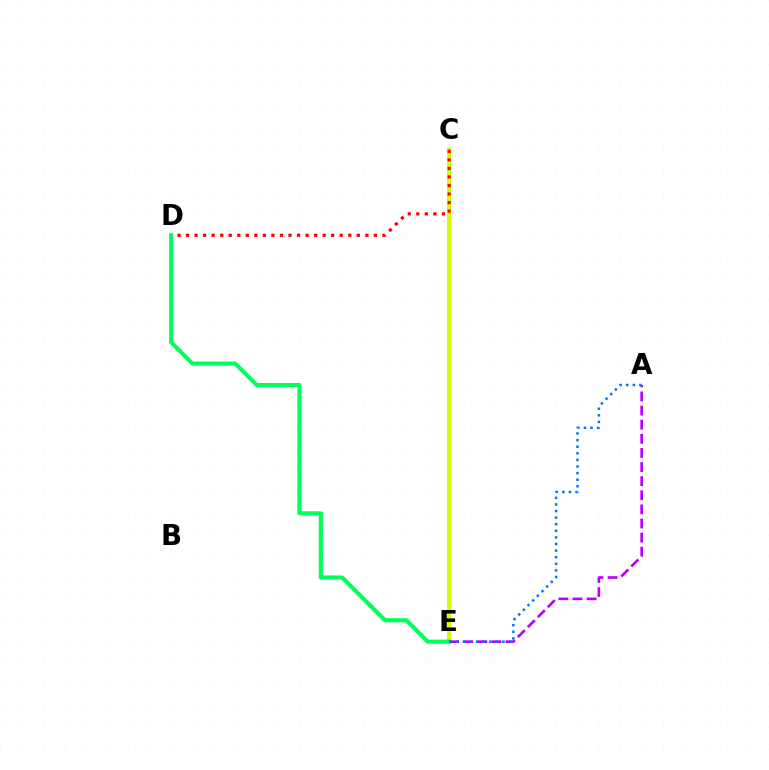{('C', 'E'): [{'color': '#d1ff00', 'line_style': 'solid', 'thickness': 2.97}], ('C', 'D'): [{'color': '#ff0000', 'line_style': 'dotted', 'thickness': 2.32}], ('D', 'E'): [{'color': '#00ff5c', 'line_style': 'solid', 'thickness': 2.97}], ('A', 'E'): [{'color': '#b900ff', 'line_style': 'dashed', 'thickness': 1.92}, {'color': '#0074ff', 'line_style': 'dotted', 'thickness': 1.79}]}